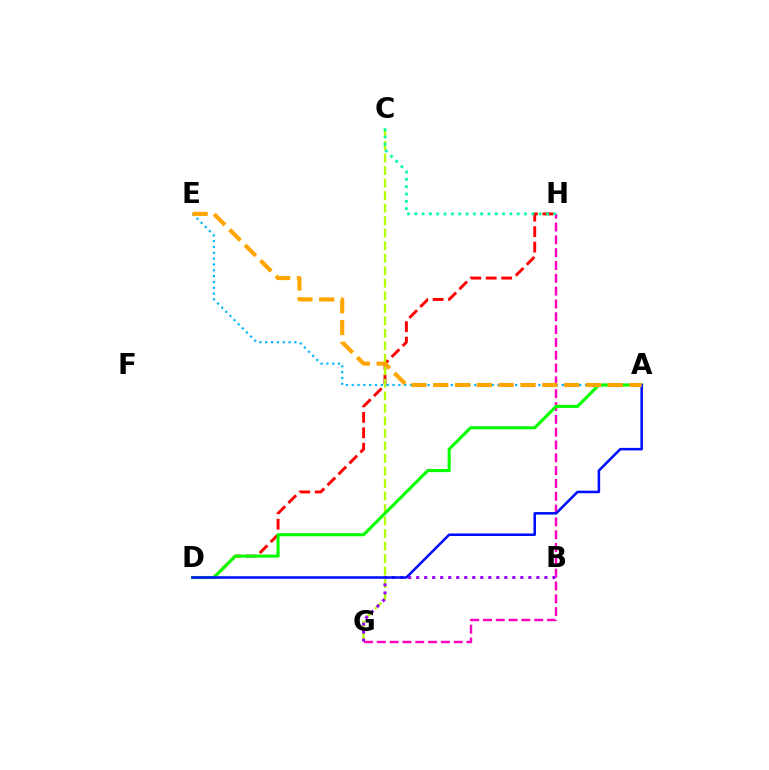{('G', 'H'): [{'color': '#ff00bd', 'line_style': 'dashed', 'thickness': 1.74}], ('D', 'H'): [{'color': '#ff0000', 'line_style': 'dashed', 'thickness': 2.1}], ('C', 'G'): [{'color': '#b3ff00', 'line_style': 'dashed', 'thickness': 1.7}], ('A', 'E'): [{'color': '#00b5ff', 'line_style': 'dotted', 'thickness': 1.59}, {'color': '#ffa500', 'line_style': 'dashed', 'thickness': 2.96}], ('A', 'D'): [{'color': '#08ff00', 'line_style': 'solid', 'thickness': 2.24}, {'color': '#0010ff', 'line_style': 'solid', 'thickness': 1.83}], ('C', 'H'): [{'color': '#00ff9d', 'line_style': 'dotted', 'thickness': 1.99}], ('B', 'G'): [{'color': '#9b00ff', 'line_style': 'dotted', 'thickness': 2.18}]}